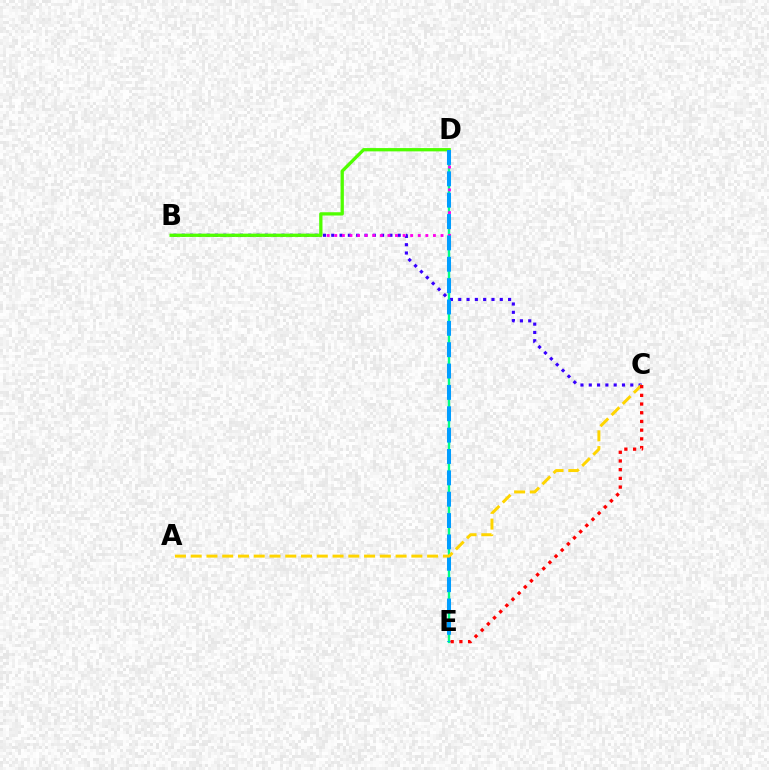{('D', 'E'): [{'color': '#00ff86', 'line_style': 'solid', 'thickness': 1.73}, {'color': '#009eff', 'line_style': 'dashed', 'thickness': 2.9}], ('B', 'C'): [{'color': '#3700ff', 'line_style': 'dotted', 'thickness': 2.26}], ('B', 'D'): [{'color': '#ff00ed', 'line_style': 'dotted', 'thickness': 2.06}, {'color': '#4fff00', 'line_style': 'solid', 'thickness': 2.37}], ('A', 'C'): [{'color': '#ffd500', 'line_style': 'dashed', 'thickness': 2.14}], ('C', 'E'): [{'color': '#ff0000', 'line_style': 'dotted', 'thickness': 2.36}]}